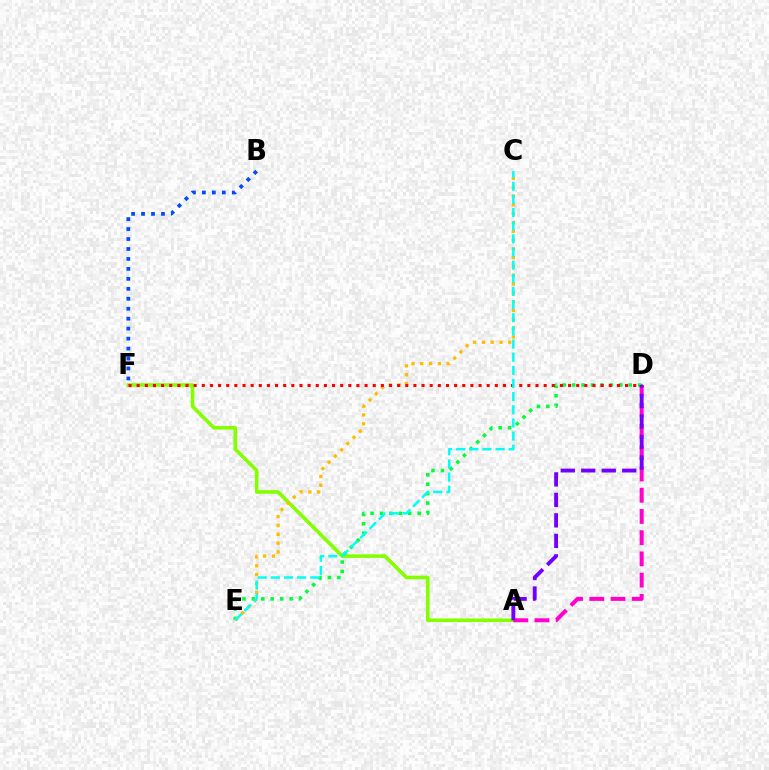{('A', 'F'): [{'color': '#84ff00', 'line_style': 'solid', 'thickness': 2.59}], ('D', 'E'): [{'color': '#00ff39', 'line_style': 'dotted', 'thickness': 2.56}], ('A', 'D'): [{'color': '#ff00cf', 'line_style': 'dashed', 'thickness': 2.88}, {'color': '#7200ff', 'line_style': 'dashed', 'thickness': 2.78}], ('C', 'E'): [{'color': '#ffbd00', 'line_style': 'dotted', 'thickness': 2.39}, {'color': '#00fff6', 'line_style': 'dashed', 'thickness': 1.79}], ('D', 'F'): [{'color': '#ff0000', 'line_style': 'dotted', 'thickness': 2.21}], ('B', 'F'): [{'color': '#004bff', 'line_style': 'dotted', 'thickness': 2.71}]}